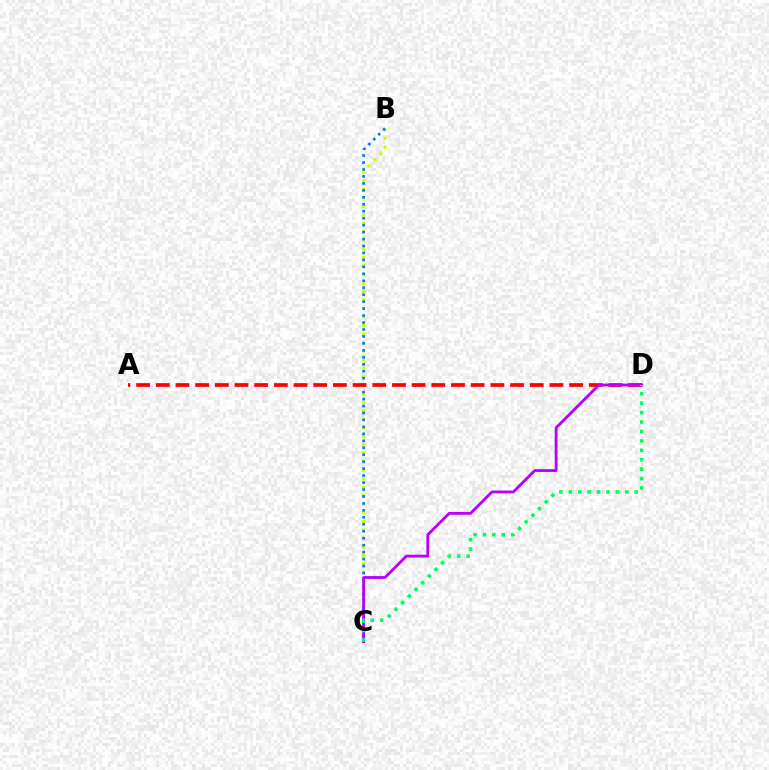{('B', 'C'): [{'color': '#d1ff00', 'line_style': 'dotted', 'thickness': 2.31}, {'color': '#0074ff', 'line_style': 'dotted', 'thickness': 1.89}], ('A', 'D'): [{'color': '#ff0000', 'line_style': 'dashed', 'thickness': 2.67}], ('C', 'D'): [{'color': '#b900ff', 'line_style': 'solid', 'thickness': 2.04}, {'color': '#00ff5c', 'line_style': 'dotted', 'thickness': 2.56}]}